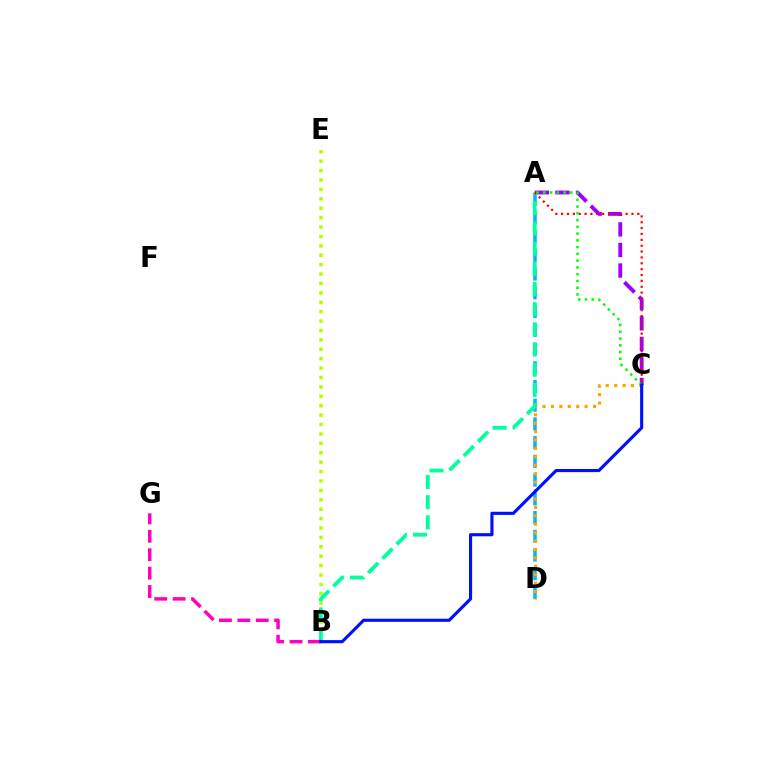{('A', 'D'): [{'color': '#00b5ff', 'line_style': 'dashed', 'thickness': 2.54}], ('C', 'D'): [{'color': '#ffa500', 'line_style': 'dotted', 'thickness': 2.29}], ('A', 'C'): [{'color': '#9b00ff', 'line_style': 'dashed', 'thickness': 2.79}, {'color': '#ff0000', 'line_style': 'dotted', 'thickness': 1.59}, {'color': '#08ff00', 'line_style': 'dotted', 'thickness': 1.84}], ('B', 'E'): [{'color': '#b3ff00', 'line_style': 'dotted', 'thickness': 2.56}], ('A', 'B'): [{'color': '#00ff9d', 'line_style': 'dashed', 'thickness': 2.74}], ('B', 'G'): [{'color': '#ff00bd', 'line_style': 'dashed', 'thickness': 2.5}], ('B', 'C'): [{'color': '#0010ff', 'line_style': 'solid', 'thickness': 2.25}]}